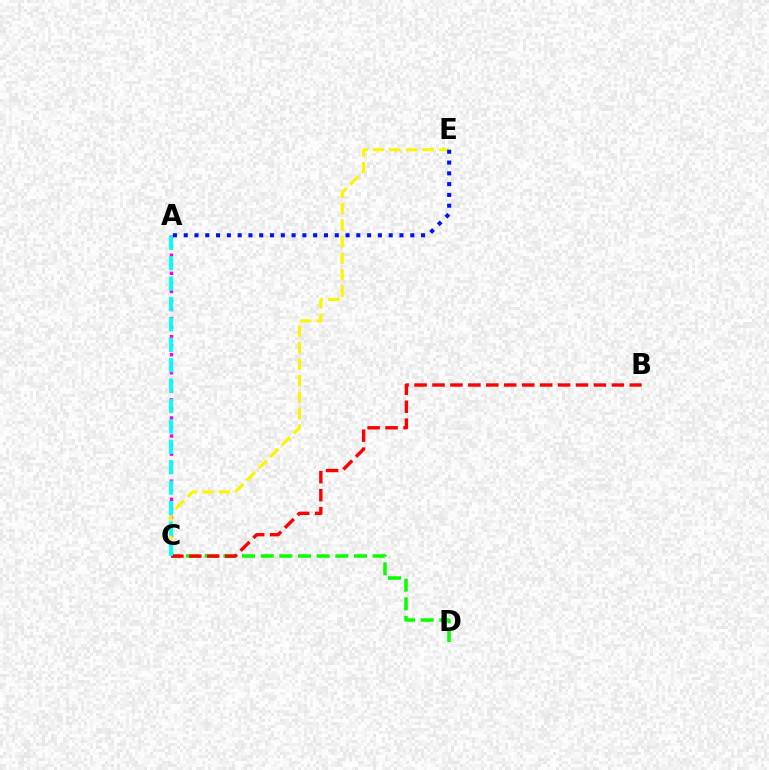{('A', 'C'): [{'color': '#ee00ff', 'line_style': 'dotted', 'thickness': 2.46}, {'color': '#00fff6', 'line_style': 'dashed', 'thickness': 2.77}], ('C', 'E'): [{'color': '#fcf500', 'line_style': 'dashed', 'thickness': 2.25}], ('A', 'E'): [{'color': '#0010ff', 'line_style': 'dotted', 'thickness': 2.93}], ('C', 'D'): [{'color': '#08ff00', 'line_style': 'dashed', 'thickness': 2.54}], ('B', 'C'): [{'color': '#ff0000', 'line_style': 'dashed', 'thickness': 2.44}]}